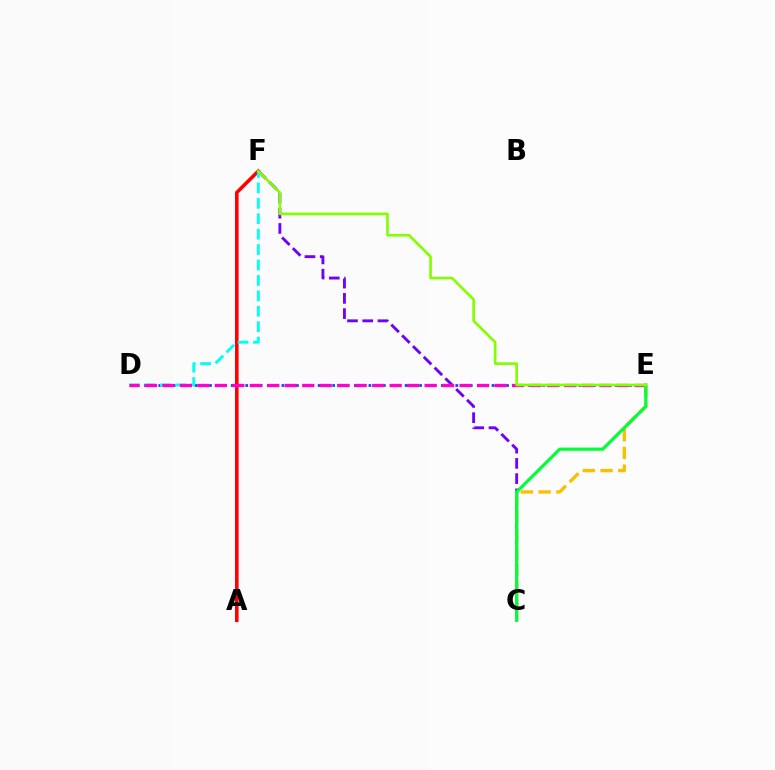{('A', 'F'): [{'color': '#ff0000', 'line_style': 'solid', 'thickness': 2.57}], ('C', 'F'): [{'color': '#7200ff', 'line_style': 'dashed', 'thickness': 2.07}], ('D', 'E'): [{'color': '#004bff', 'line_style': 'dotted', 'thickness': 1.97}, {'color': '#ff00cf', 'line_style': 'dashed', 'thickness': 2.37}], ('C', 'E'): [{'color': '#ffbd00', 'line_style': 'dashed', 'thickness': 2.4}, {'color': '#00ff39', 'line_style': 'solid', 'thickness': 2.3}], ('D', 'F'): [{'color': '#00fff6', 'line_style': 'dashed', 'thickness': 2.09}], ('E', 'F'): [{'color': '#84ff00', 'line_style': 'solid', 'thickness': 1.9}]}